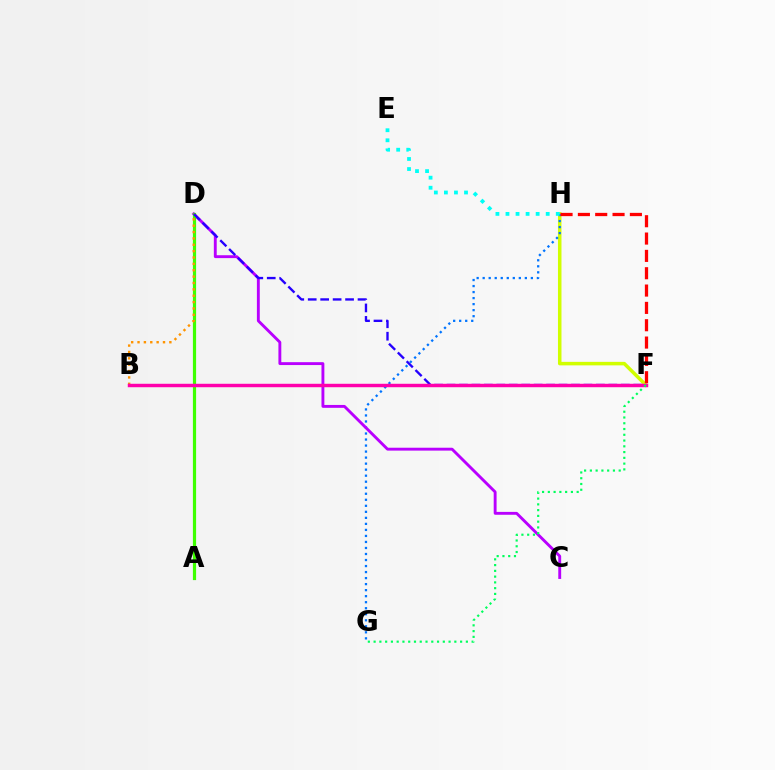{('F', 'H'): [{'color': '#d1ff00', 'line_style': 'solid', 'thickness': 2.53}, {'color': '#ff0000', 'line_style': 'dashed', 'thickness': 2.35}], ('G', 'H'): [{'color': '#0074ff', 'line_style': 'dotted', 'thickness': 1.64}], ('C', 'D'): [{'color': '#b900ff', 'line_style': 'solid', 'thickness': 2.07}], ('A', 'D'): [{'color': '#3dff00', 'line_style': 'solid', 'thickness': 2.31}], ('D', 'F'): [{'color': '#2500ff', 'line_style': 'dashed', 'thickness': 1.69}], ('B', 'D'): [{'color': '#ff9400', 'line_style': 'dotted', 'thickness': 1.73}], ('E', 'H'): [{'color': '#00fff6', 'line_style': 'dotted', 'thickness': 2.73}], ('B', 'F'): [{'color': '#ff00ac', 'line_style': 'solid', 'thickness': 2.47}], ('F', 'G'): [{'color': '#00ff5c', 'line_style': 'dotted', 'thickness': 1.57}]}